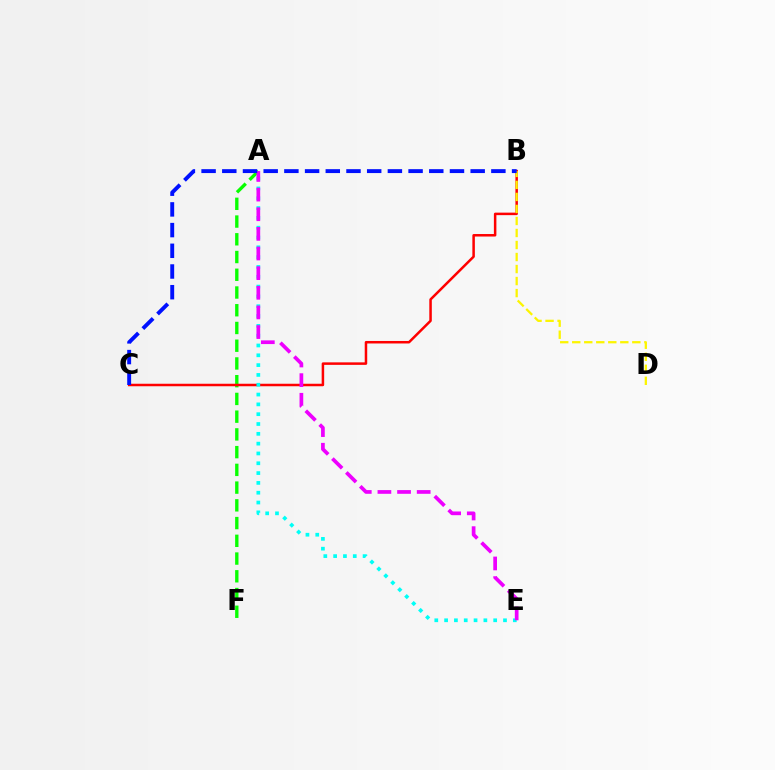{('A', 'F'): [{'color': '#08ff00', 'line_style': 'dashed', 'thickness': 2.41}], ('B', 'C'): [{'color': '#ff0000', 'line_style': 'solid', 'thickness': 1.8}, {'color': '#0010ff', 'line_style': 'dashed', 'thickness': 2.81}], ('B', 'D'): [{'color': '#fcf500', 'line_style': 'dashed', 'thickness': 1.63}], ('A', 'E'): [{'color': '#00fff6', 'line_style': 'dotted', 'thickness': 2.67}, {'color': '#ee00ff', 'line_style': 'dashed', 'thickness': 2.67}]}